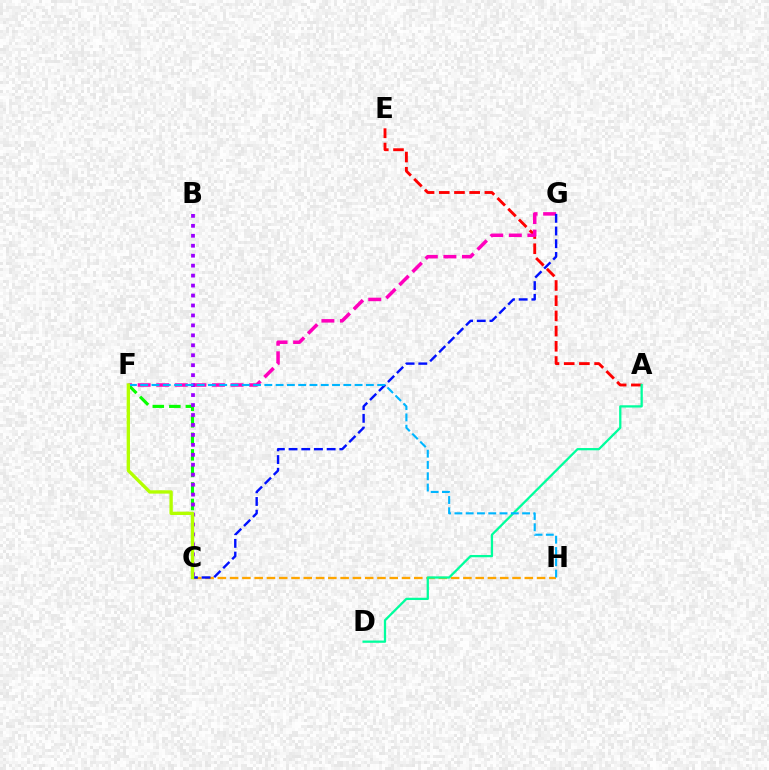{('A', 'E'): [{'color': '#ff0000', 'line_style': 'dashed', 'thickness': 2.07}], ('C', 'H'): [{'color': '#ffa500', 'line_style': 'dashed', 'thickness': 1.67}], ('F', 'G'): [{'color': '#ff00bd', 'line_style': 'dashed', 'thickness': 2.52}], ('A', 'D'): [{'color': '#00ff9d', 'line_style': 'solid', 'thickness': 1.64}], ('C', 'F'): [{'color': '#08ff00', 'line_style': 'dashed', 'thickness': 2.25}, {'color': '#b3ff00', 'line_style': 'solid', 'thickness': 2.41}], ('C', 'G'): [{'color': '#0010ff', 'line_style': 'dashed', 'thickness': 1.72}], ('B', 'C'): [{'color': '#9b00ff', 'line_style': 'dotted', 'thickness': 2.7}], ('F', 'H'): [{'color': '#00b5ff', 'line_style': 'dashed', 'thickness': 1.53}]}